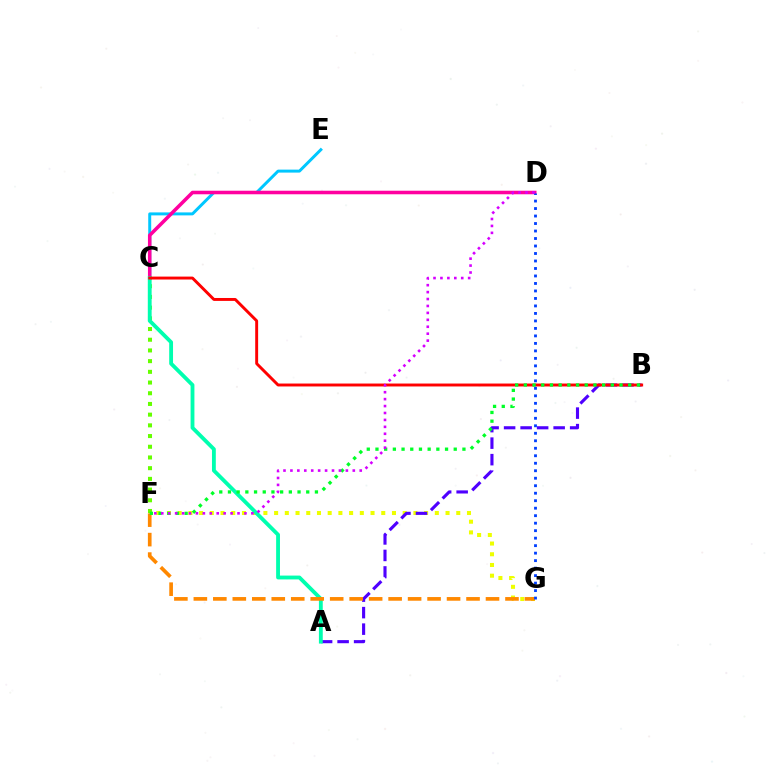{('C', 'E'): [{'color': '#00c7ff', 'line_style': 'solid', 'thickness': 2.14}], ('C', 'D'): [{'color': '#ff00a0', 'line_style': 'solid', 'thickness': 2.55}], ('F', 'G'): [{'color': '#eeff00', 'line_style': 'dotted', 'thickness': 2.91}, {'color': '#ff8800', 'line_style': 'dashed', 'thickness': 2.65}], ('A', 'B'): [{'color': '#4f00ff', 'line_style': 'dashed', 'thickness': 2.24}], ('C', 'F'): [{'color': '#66ff00', 'line_style': 'dotted', 'thickness': 2.91}], ('A', 'C'): [{'color': '#00ffaf', 'line_style': 'solid', 'thickness': 2.76}], ('B', 'C'): [{'color': '#ff0000', 'line_style': 'solid', 'thickness': 2.1}], ('B', 'F'): [{'color': '#00ff27', 'line_style': 'dotted', 'thickness': 2.36}], ('D', 'G'): [{'color': '#003fff', 'line_style': 'dotted', 'thickness': 2.04}], ('D', 'F'): [{'color': '#d600ff', 'line_style': 'dotted', 'thickness': 1.88}]}